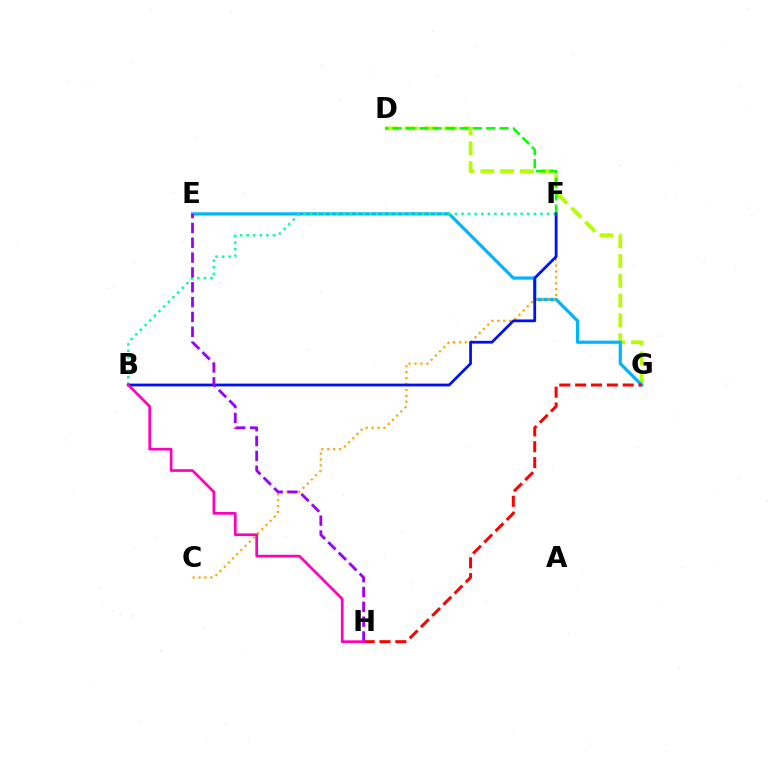{('D', 'G'): [{'color': '#b3ff00', 'line_style': 'dashed', 'thickness': 2.69}], ('D', 'F'): [{'color': '#08ff00', 'line_style': 'dashed', 'thickness': 1.82}], ('E', 'G'): [{'color': '#00b5ff', 'line_style': 'solid', 'thickness': 2.31}], ('G', 'H'): [{'color': '#ff0000', 'line_style': 'dashed', 'thickness': 2.15}], ('B', 'F'): [{'color': '#00ff9d', 'line_style': 'dotted', 'thickness': 1.79}, {'color': '#0010ff', 'line_style': 'solid', 'thickness': 1.99}], ('C', 'F'): [{'color': '#ffa500', 'line_style': 'dotted', 'thickness': 1.61}], ('E', 'H'): [{'color': '#9b00ff', 'line_style': 'dashed', 'thickness': 2.02}], ('B', 'H'): [{'color': '#ff00bd', 'line_style': 'solid', 'thickness': 1.94}]}